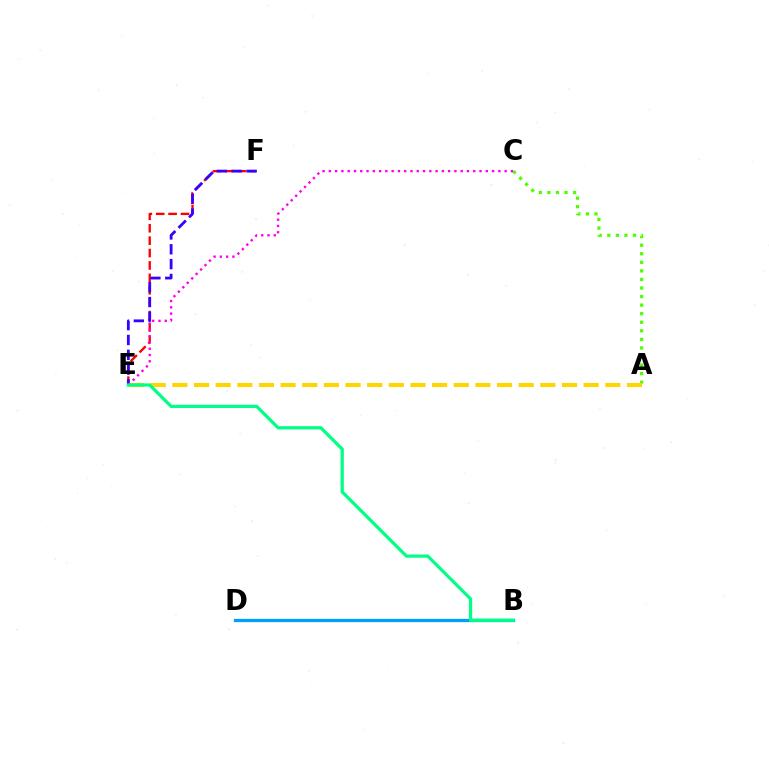{('A', 'C'): [{'color': '#4fff00', 'line_style': 'dotted', 'thickness': 2.33}], ('E', 'F'): [{'color': '#ff0000', 'line_style': 'dashed', 'thickness': 1.69}, {'color': '#3700ff', 'line_style': 'dashed', 'thickness': 2.01}], ('A', 'E'): [{'color': '#ffd500', 'line_style': 'dashed', 'thickness': 2.94}], ('B', 'D'): [{'color': '#009eff', 'line_style': 'solid', 'thickness': 2.36}], ('C', 'E'): [{'color': '#ff00ed', 'line_style': 'dotted', 'thickness': 1.71}], ('B', 'E'): [{'color': '#00ff86', 'line_style': 'solid', 'thickness': 2.33}]}